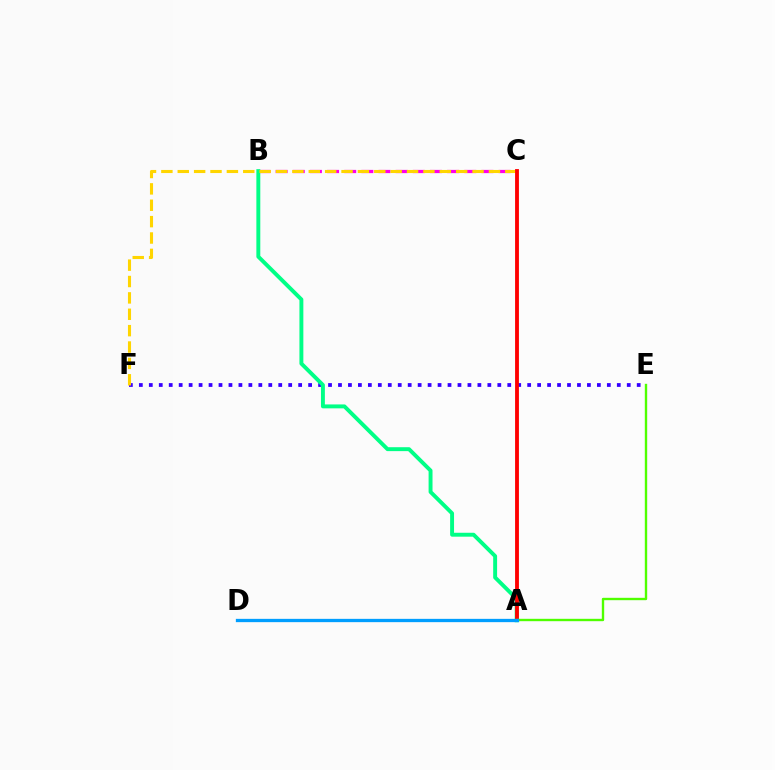{('B', 'C'): [{'color': '#ff00ed', 'line_style': 'dashed', 'thickness': 2.33}], ('E', 'F'): [{'color': '#3700ff', 'line_style': 'dotted', 'thickness': 2.71}], ('A', 'B'): [{'color': '#00ff86', 'line_style': 'solid', 'thickness': 2.82}], ('C', 'F'): [{'color': '#ffd500', 'line_style': 'dashed', 'thickness': 2.22}], ('A', 'C'): [{'color': '#ff0000', 'line_style': 'solid', 'thickness': 2.76}], ('A', 'E'): [{'color': '#4fff00', 'line_style': 'solid', 'thickness': 1.71}], ('A', 'D'): [{'color': '#009eff', 'line_style': 'solid', 'thickness': 2.37}]}